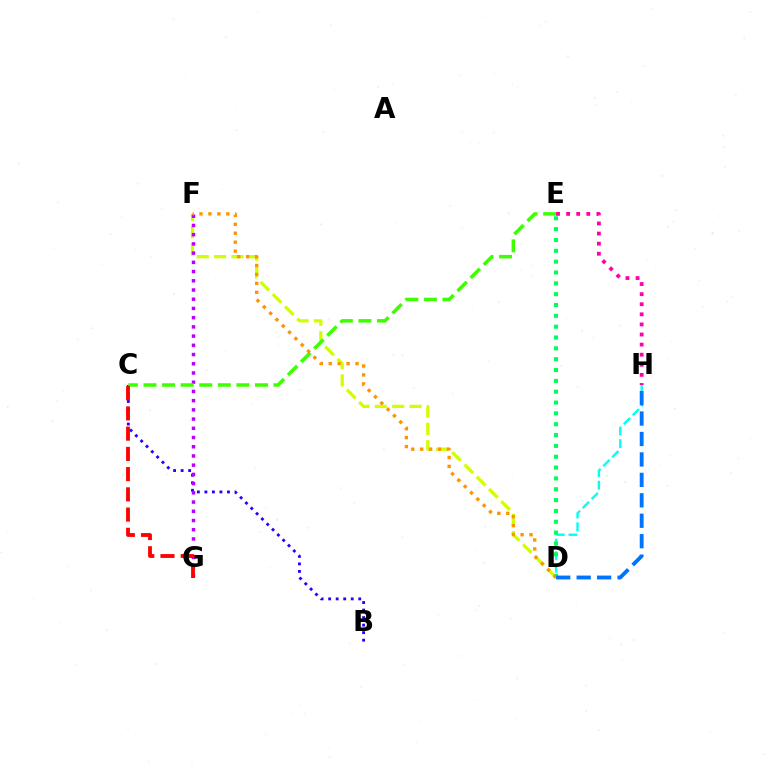{('D', 'F'): [{'color': '#d1ff00', 'line_style': 'dashed', 'thickness': 2.36}, {'color': '#ff9400', 'line_style': 'dotted', 'thickness': 2.43}], ('B', 'C'): [{'color': '#2500ff', 'line_style': 'dotted', 'thickness': 2.04}], ('D', 'H'): [{'color': '#00fff6', 'line_style': 'dashed', 'thickness': 1.71}, {'color': '#0074ff', 'line_style': 'dashed', 'thickness': 2.78}], ('F', 'G'): [{'color': '#b900ff', 'line_style': 'dotted', 'thickness': 2.51}], ('C', 'E'): [{'color': '#3dff00', 'line_style': 'dashed', 'thickness': 2.52}], ('D', 'E'): [{'color': '#00ff5c', 'line_style': 'dotted', 'thickness': 2.94}], ('C', 'G'): [{'color': '#ff0000', 'line_style': 'dashed', 'thickness': 2.75}], ('E', 'H'): [{'color': '#ff00ac', 'line_style': 'dotted', 'thickness': 2.74}]}